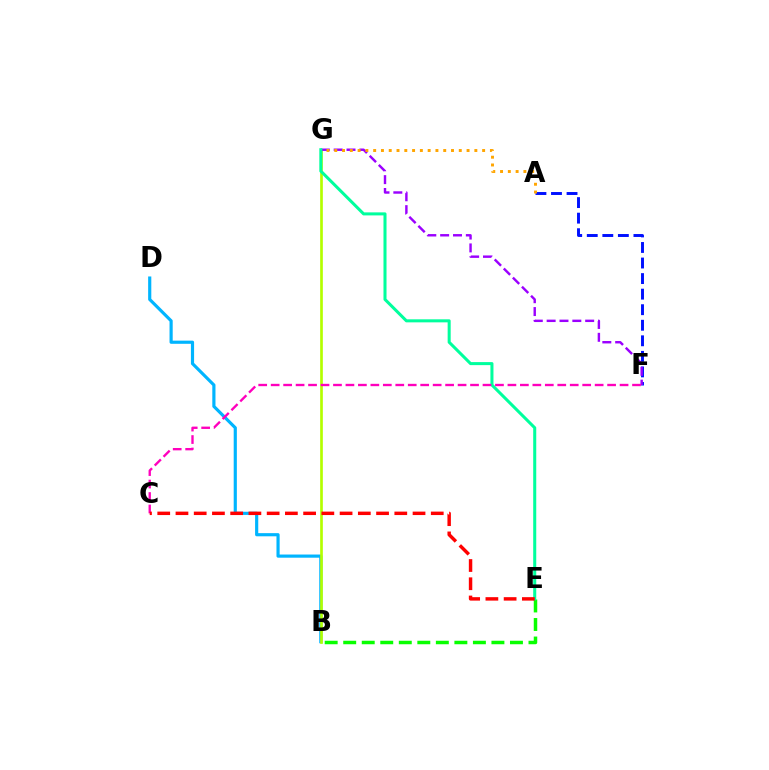{('B', 'D'): [{'color': '#00b5ff', 'line_style': 'solid', 'thickness': 2.28}], ('B', 'E'): [{'color': '#08ff00', 'line_style': 'dashed', 'thickness': 2.52}], ('B', 'G'): [{'color': '#b3ff00', 'line_style': 'solid', 'thickness': 1.93}], ('A', 'F'): [{'color': '#0010ff', 'line_style': 'dashed', 'thickness': 2.11}], ('F', 'G'): [{'color': '#9b00ff', 'line_style': 'dashed', 'thickness': 1.74}], ('A', 'G'): [{'color': '#ffa500', 'line_style': 'dotted', 'thickness': 2.11}], ('E', 'G'): [{'color': '#00ff9d', 'line_style': 'solid', 'thickness': 2.19}], ('C', 'F'): [{'color': '#ff00bd', 'line_style': 'dashed', 'thickness': 1.69}], ('C', 'E'): [{'color': '#ff0000', 'line_style': 'dashed', 'thickness': 2.48}]}